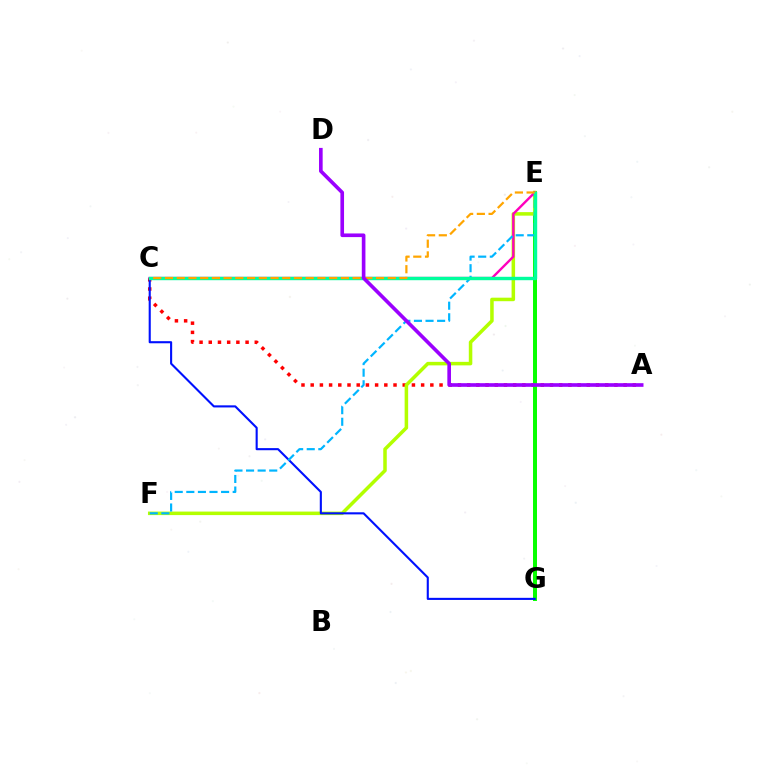{('A', 'C'): [{'color': '#ff0000', 'line_style': 'dotted', 'thickness': 2.5}], ('E', 'G'): [{'color': '#08ff00', 'line_style': 'solid', 'thickness': 2.86}], ('E', 'F'): [{'color': '#b3ff00', 'line_style': 'solid', 'thickness': 2.53}, {'color': '#00b5ff', 'line_style': 'dashed', 'thickness': 1.57}], ('C', 'G'): [{'color': '#0010ff', 'line_style': 'solid', 'thickness': 1.51}], ('C', 'E'): [{'color': '#ff00bd', 'line_style': 'solid', 'thickness': 1.71}, {'color': '#00ff9d', 'line_style': 'solid', 'thickness': 2.45}, {'color': '#ffa500', 'line_style': 'dashed', 'thickness': 1.59}], ('A', 'D'): [{'color': '#9b00ff', 'line_style': 'solid', 'thickness': 2.62}]}